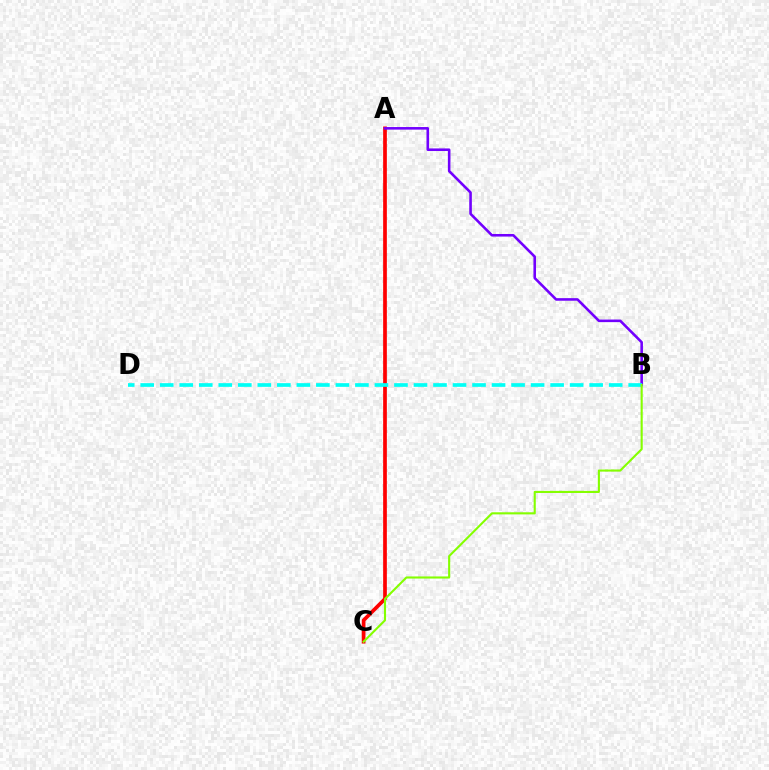{('A', 'C'): [{'color': '#ff0000', 'line_style': 'solid', 'thickness': 2.67}], ('A', 'B'): [{'color': '#7200ff', 'line_style': 'solid', 'thickness': 1.86}], ('B', 'D'): [{'color': '#00fff6', 'line_style': 'dashed', 'thickness': 2.65}], ('B', 'C'): [{'color': '#84ff00', 'line_style': 'solid', 'thickness': 1.52}]}